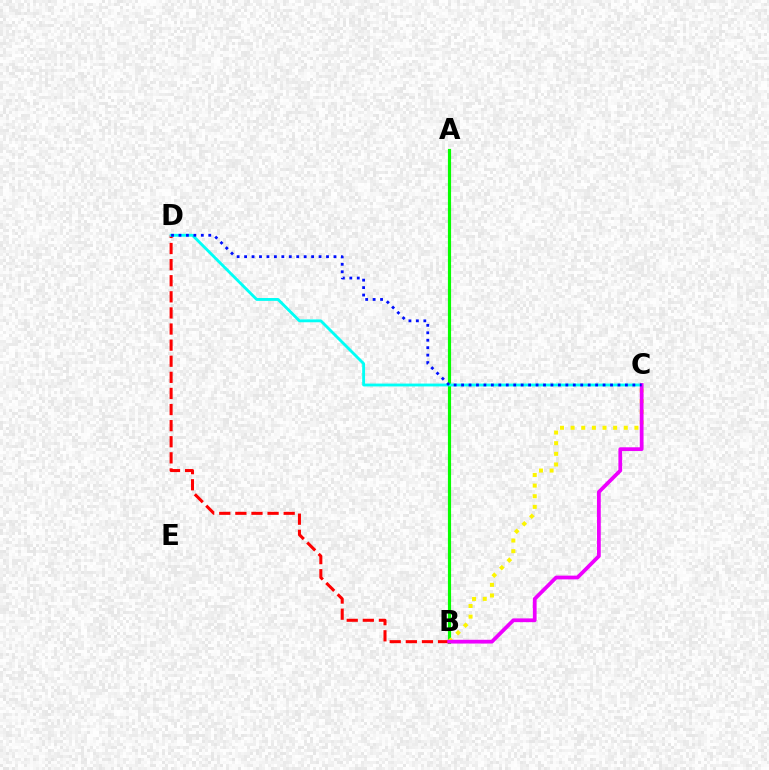{('A', 'B'): [{'color': '#08ff00', 'line_style': 'solid', 'thickness': 2.27}], ('B', 'D'): [{'color': '#ff0000', 'line_style': 'dashed', 'thickness': 2.19}], ('C', 'D'): [{'color': '#00fff6', 'line_style': 'solid', 'thickness': 2.05}, {'color': '#0010ff', 'line_style': 'dotted', 'thickness': 2.02}], ('B', 'C'): [{'color': '#fcf500', 'line_style': 'dotted', 'thickness': 2.89}, {'color': '#ee00ff', 'line_style': 'solid', 'thickness': 2.7}]}